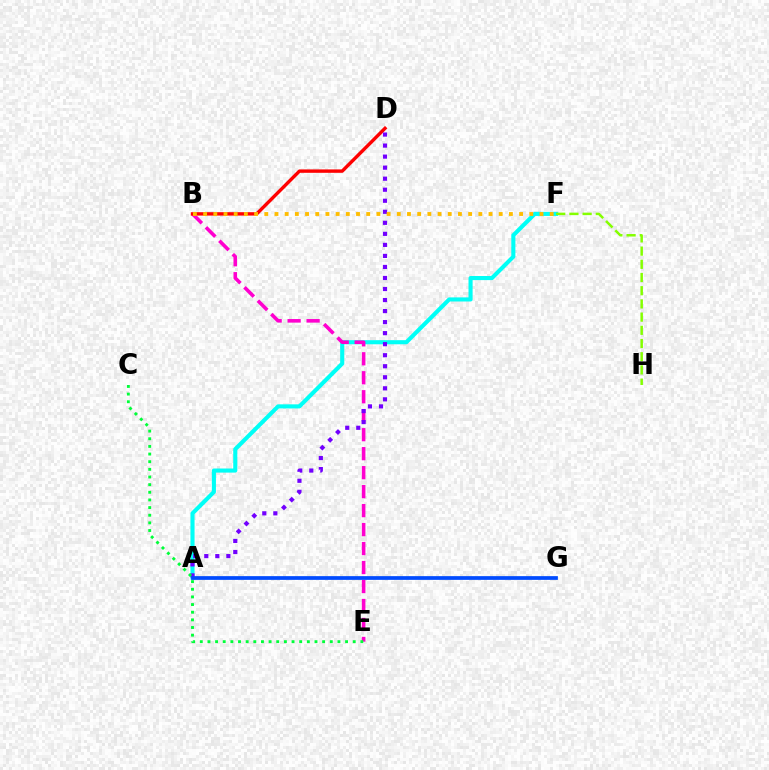{('A', 'F'): [{'color': '#00fff6', 'line_style': 'solid', 'thickness': 2.95}], ('B', 'E'): [{'color': '#ff00cf', 'line_style': 'dashed', 'thickness': 2.58}], ('B', 'D'): [{'color': '#ff0000', 'line_style': 'solid', 'thickness': 2.44}], ('A', 'D'): [{'color': '#7200ff', 'line_style': 'dotted', 'thickness': 3.0}], ('B', 'F'): [{'color': '#ffbd00', 'line_style': 'dotted', 'thickness': 2.77}], ('F', 'H'): [{'color': '#84ff00', 'line_style': 'dashed', 'thickness': 1.79}], ('C', 'E'): [{'color': '#00ff39', 'line_style': 'dotted', 'thickness': 2.08}], ('A', 'G'): [{'color': '#004bff', 'line_style': 'solid', 'thickness': 2.68}]}